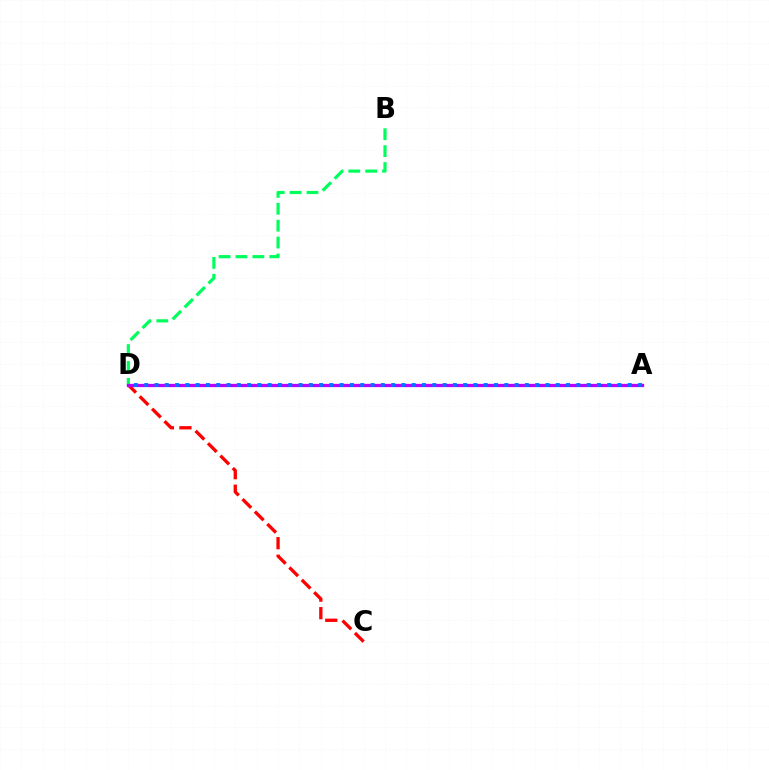{('B', 'D'): [{'color': '#00ff5c', 'line_style': 'dashed', 'thickness': 2.3}], ('C', 'D'): [{'color': '#ff0000', 'line_style': 'dashed', 'thickness': 2.38}], ('A', 'D'): [{'color': '#d1ff00', 'line_style': 'solid', 'thickness': 1.98}, {'color': '#b900ff', 'line_style': 'solid', 'thickness': 2.35}, {'color': '#0074ff', 'line_style': 'dotted', 'thickness': 2.8}]}